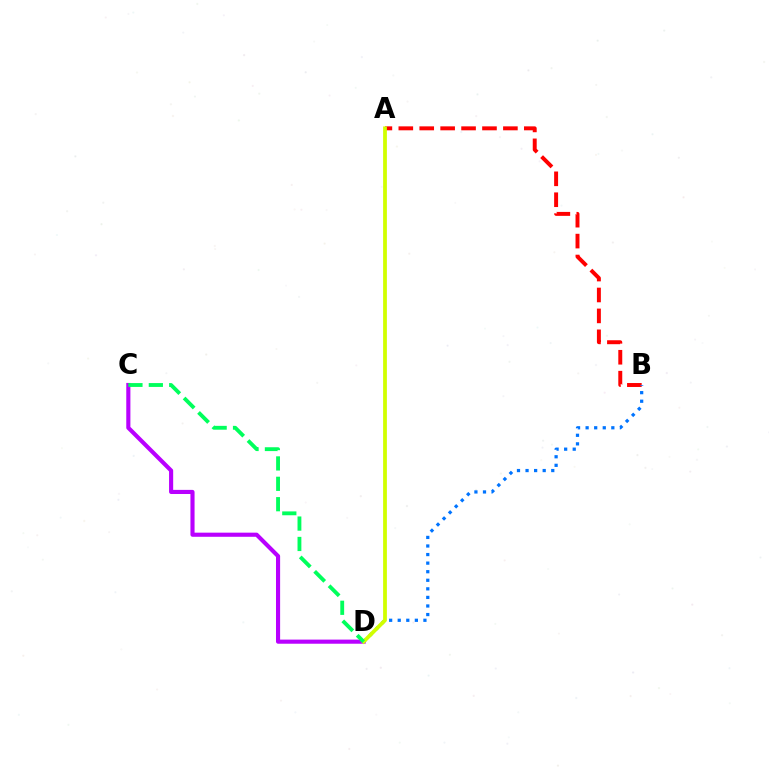{('A', 'B'): [{'color': '#ff0000', 'line_style': 'dashed', 'thickness': 2.84}], ('C', 'D'): [{'color': '#b900ff', 'line_style': 'solid', 'thickness': 2.97}, {'color': '#00ff5c', 'line_style': 'dashed', 'thickness': 2.77}], ('B', 'D'): [{'color': '#0074ff', 'line_style': 'dotted', 'thickness': 2.33}], ('A', 'D'): [{'color': '#d1ff00', 'line_style': 'solid', 'thickness': 2.72}]}